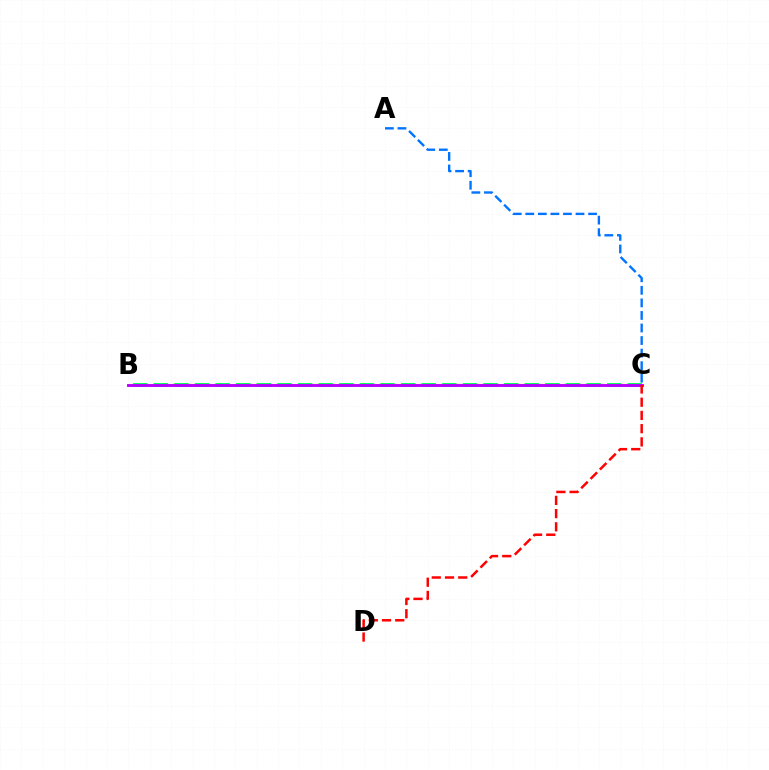{('B', 'C'): [{'color': '#d1ff00', 'line_style': 'dotted', 'thickness': 2.8}, {'color': '#00ff5c', 'line_style': 'dashed', 'thickness': 2.8}, {'color': '#b900ff', 'line_style': 'solid', 'thickness': 2.08}], ('A', 'C'): [{'color': '#0074ff', 'line_style': 'dashed', 'thickness': 1.71}], ('C', 'D'): [{'color': '#ff0000', 'line_style': 'dashed', 'thickness': 1.8}]}